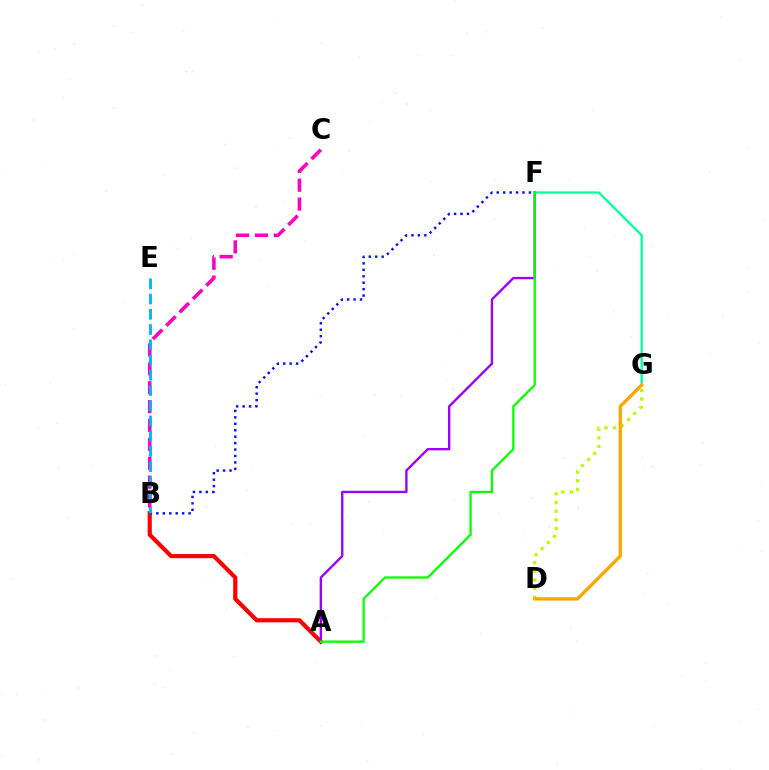{('A', 'B'): [{'color': '#ff0000', 'line_style': 'solid', 'thickness': 2.99}], ('A', 'F'): [{'color': '#9b00ff', 'line_style': 'solid', 'thickness': 1.7}, {'color': '#08ff00', 'line_style': 'solid', 'thickness': 1.65}], ('F', 'G'): [{'color': '#00ff9d', 'line_style': 'solid', 'thickness': 1.64}], ('D', 'G'): [{'color': '#b3ff00', 'line_style': 'dotted', 'thickness': 2.34}, {'color': '#ffa500', 'line_style': 'solid', 'thickness': 2.39}], ('B', 'C'): [{'color': '#ff00bd', 'line_style': 'dashed', 'thickness': 2.57}], ('B', 'F'): [{'color': '#0010ff', 'line_style': 'dotted', 'thickness': 1.75}], ('B', 'E'): [{'color': '#00b5ff', 'line_style': 'dashed', 'thickness': 2.07}]}